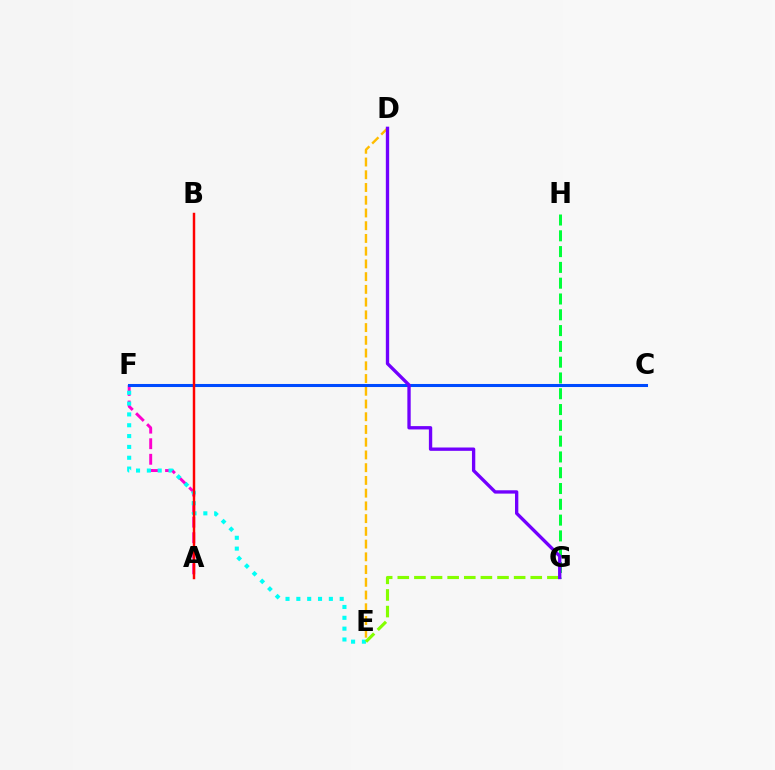{('A', 'F'): [{'color': '#ff00cf', 'line_style': 'dashed', 'thickness': 2.11}], ('D', 'E'): [{'color': '#ffbd00', 'line_style': 'dashed', 'thickness': 1.73}], ('G', 'H'): [{'color': '#00ff39', 'line_style': 'dashed', 'thickness': 2.15}], ('E', 'F'): [{'color': '#00fff6', 'line_style': 'dotted', 'thickness': 2.94}], ('E', 'G'): [{'color': '#84ff00', 'line_style': 'dashed', 'thickness': 2.26}], ('C', 'F'): [{'color': '#004bff', 'line_style': 'solid', 'thickness': 2.2}], ('A', 'B'): [{'color': '#ff0000', 'line_style': 'solid', 'thickness': 1.77}], ('D', 'G'): [{'color': '#7200ff', 'line_style': 'solid', 'thickness': 2.4}]}